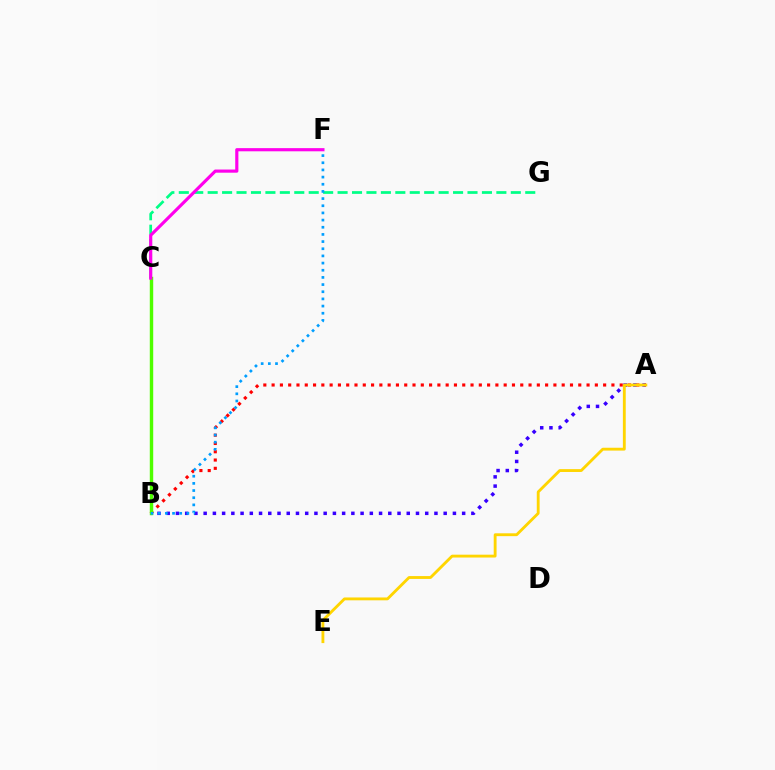{('C', 'G'): [{'color': '#00ff86', 'line_style': 'dashed', 'thickness': 1.96}], ('A', 'B'): [{'color': '#3700ff', 'line_style': 'dotted', 'thickness': 2.51}, {'color': '#ff0000', 'line_style': 'dotted', 'thickness': 2.25}], ('A', 'E'): [{'color': '#ffd500', 'line_style': 'solid', 'thickness': 2.05}], ('B', 'C'): [{'color': '#4fff00', 'line_style': 'solid', 'thickness': 2.47}], ('C', 'F'): [{'color': '#ff00ed', 'line_style': 'solid', 'thickness': 2.28}], ('B', 'F'): [{'color': '#009eff', 'line_style': 'dotted', 'thickness': 1.95}]}